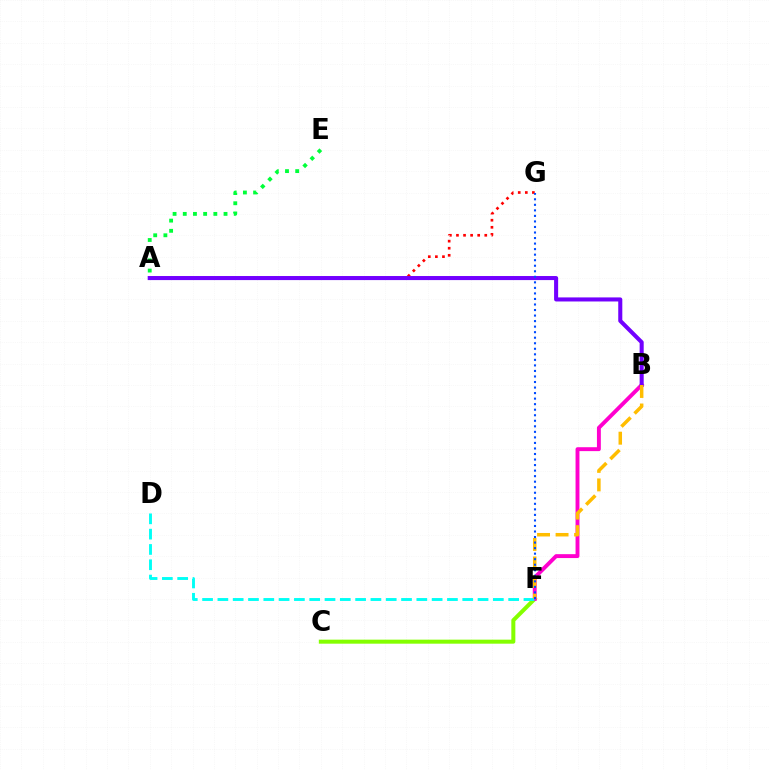{('C', 'F'): [{'color': '#84ff00', 'line_style': 'solid', 'thickness': 2.9}], ('A', 'G'): [{'color': '#ff0000', 'line_style': 'dotted', 'thickness': 1.92}], ('B', 'F'): [{'color': '#ff00cf', 'line_style': 'solid', 'thickness': 2.81}, {'color': '#ffbd00', 'line_style': 'dashed', 'thickness': 2.52}], ('D', 'F'): [{'color': '#00fff6', 'line_style': 'dashed', 'thickness': 2.08}], ('A', 'E'): [{'color': '#00ff39', 'line_style': 'dotted', 'thickness': 2.77}], ('A', 'B'): [{'color': '#7200ff', 'line_style': 'solid', 'thickness': 2.92}], ('F', 'G'): [{'color': '#004bff', 'line_style': 'dotted', 'thickness': 1.5}]}